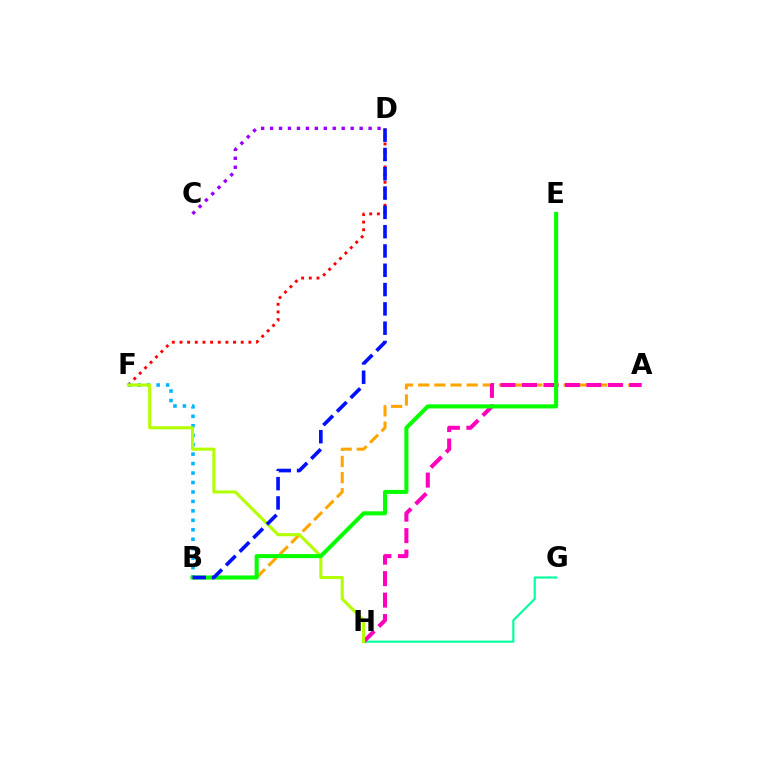{('G', 'H'): [{'color': '#00ff9d', 'line_style': 'solid', 'thickness': 1.54}], ('D', 'F'): [{'color': '#ff0000', 'line_style': 'dotted', 'thickness': 2.08}], ('B', 'F'): [{'color': '#00b5ff', 'line_style': 'dotted', 'thickness': 2.57}], ('C', 'D'): [{'color': '#9b00ff', 'line_style': 'dotted', 'thickness': 2.43}], ('A', 'B'): [{'color': '#ffa500', 'line_style': 'dashed', 'thickness': 2.19}], ('A', 'H'): [{'color': '#ff00bd', 'line_style': 'dashed', 'thickness': 2.92}], ('F', 'H'): [{'color': '#b3ff00', 'line_style': 'solid', 'thickness': 2.22}], ('B', 'E'): [{'color': '#08ff00', 'line_style': 'solid', 'thickness': 2.93}], ('B', 'D'): [{'color': '#0010ff', 'line_style': 'dashed', 'thickness': 2.62}]}